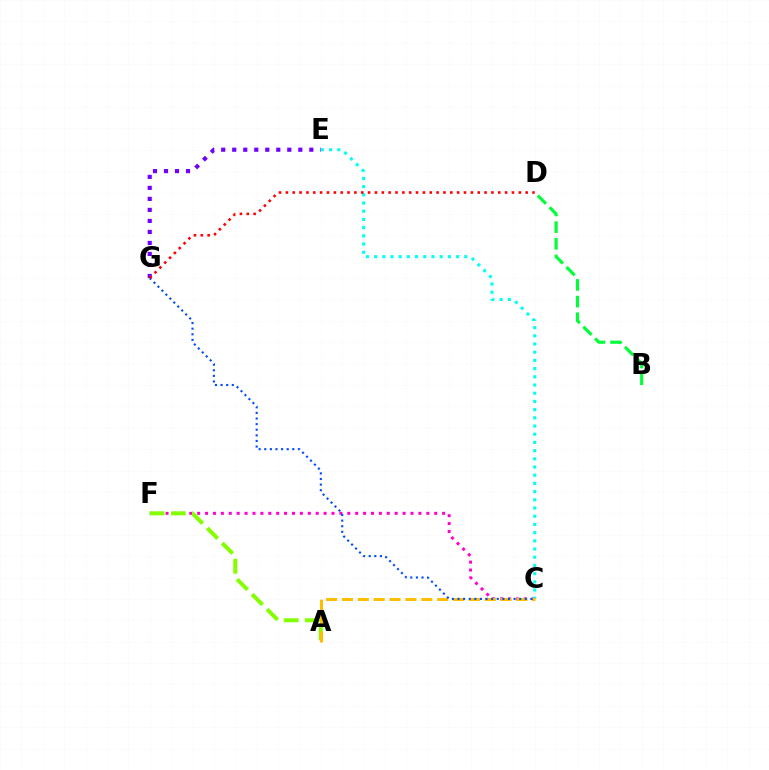{('C', 'F'): [{'color': '#ff00cf', 'line_style': 'dotted', 'thickness': 2.15}], ('A', 'F'): [{'color': '#84ff00', 'line_style': 'dashed', 'thickness': 2.88}], ('C', 'E'): [{'color': '#00fff6', 'line_style': 'dotted', 'thickness': 2.23}], ('A', 'C'): [{'color': '#ffbd00', 'line_style': 'dashed', 'thickness': 2.15}], ('E', 'G'): [{'color': '#7200ff', 'line_style': 'dotted', 'thickness': 2.99}], ('C', 'G'): [{'color': '#004bff', 'line_style': 'dotted', 'thickness': 1.52}], ('D', 'G'): [{'color': '#ff0000', 'line_style': 'dotted', 'thickness': 1.86}], ('B', 'D'): [{'color': '#00ff39', 'line_style': 'dashed', 'thickness': 2.26}]}